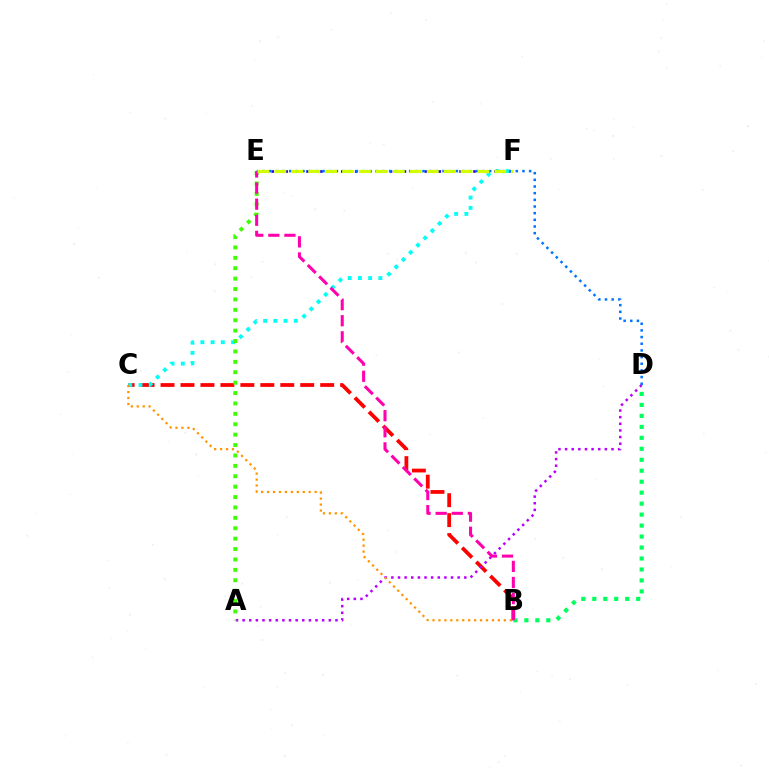{('B', 'C'): [{'color': '#ff0000', 'line_style': 'dashed', 'thickness': 2.71}, {'color': '#ff9400', 'line_style': 'dotted', 'thickness': 1.61}], ('E', 'F'): [{'color': '#2500ff', 'line_style': 'dotted', 'thickness': 1.89}, {'color': '#d1ff00', 'line_style': 'dashed', 'thickness': 2.3}], ('A', 'D'): [{'color': '#b900ff', 'line_style': 'dotted', 'thickness': 1.8}], ('C', 'F'): [{'color': '#00fff6', 'line_style': 'dotted', 'thickness': 2.78}], ('B', 'D'): [{'color': '#00ff5c', 'line_style': 'dotted', 'thickness': 2.98}], ('A', 'E'): [{'color': '#3dff00', 'line_style': 'dotted', 'thickness': 2.83}], ('B', 'E'): [{'color': '#ff00ac', 'line_style': 'dashed', 'thickness': 2.19}], ('D', 'E'): [{'color': '#0074ff', 'line_style': 'dotted', 'thickness': 1.81}]}